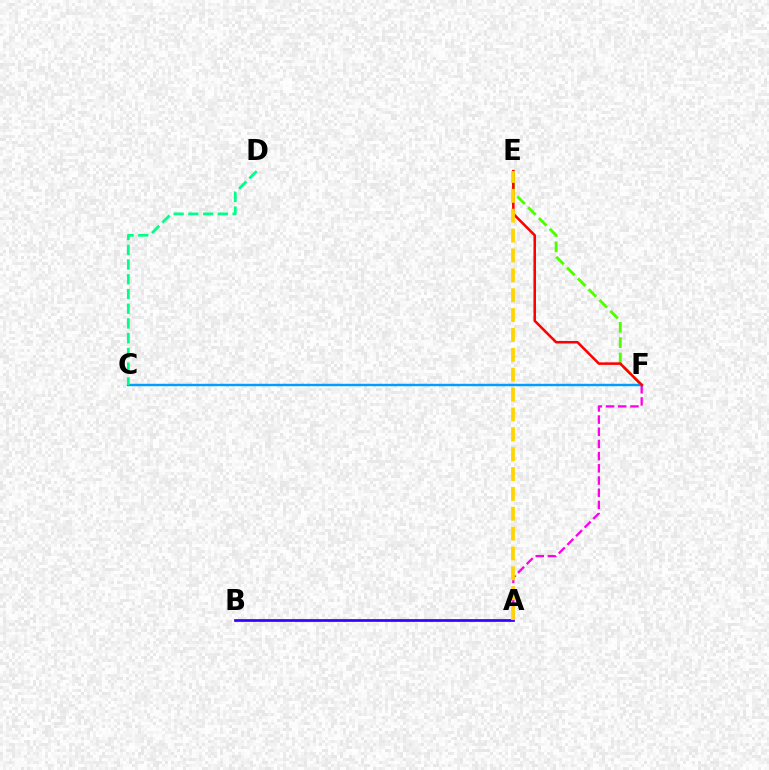{('A', 'F'): [{'color': '#ff00ed', 'line_style': 'dashed', 'thickness': 1.66}], ('A', 'B'): [{'color': '#3700ff', 'line_style': 'solid', 'thickness': 1.96}], ('C', 'F'): [{'color': '#009eff', 'line_style': 'solid', 'thickness': 1.74}], ('E', 'F'): [{'color': '#4fff00', 'line_style': 'dashed', 'thickness': 2.08}, {'color': '#ff0000', 'line_style': 'solid', 'thickness': 1.83}], ('A', 'E'): [{'color': '#ffd500', 'line_style': 'dashed', 'thickness': 2.7}], ('C', 'D'): [{'color': '#00ff86', 'line_style': 'dashed', 'thickness': 2.0}]}